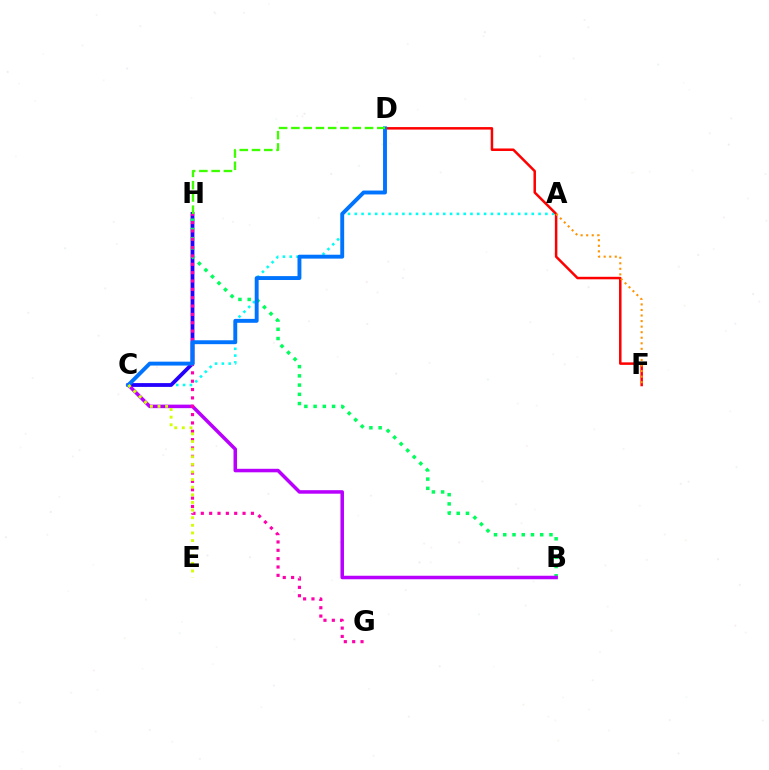{('A', 'C'): [{'color': '#00fff6', 'line_style': 'dotted', 'thickness': 1.85}], ('D', 'F'): [{'color': '#ff0000', 'line_style': 'solid', 'thickness': 1.8}], ('C', 'H'): [{'color': '#2500ff', 'line_style': 'solid', 'thickness': 2.73}], ('B', 'H'): [{'color': '#00ff5c', 'line_style': 'dotted', 'thickness': 2.51}], ('B', 'C'): [{'color': '#b900ff', 'line_style': 'solid', 'thickness': 2.53}], ('G', 'H'): [{'color': '#ff00ac', 'line_style': 'dotted', 'thickness': 2.27}], ('A', 'F'): [{'color': '#ff9400', 'line_style': 'dotted', 'thickness': 1.51}], ('C', 'D'): [{'color': '#0074ff', 'line_style': 'solid', 'thickness': 2.81}], ('C', 'E'): [{'color': '#d1ff00', 'line_style': 'dotted', 'thickness': 2.07}], ('D', 'H'): [{'color': '#3dff00', 'line_style': 'dashed', 'thickness': 1.67}]}